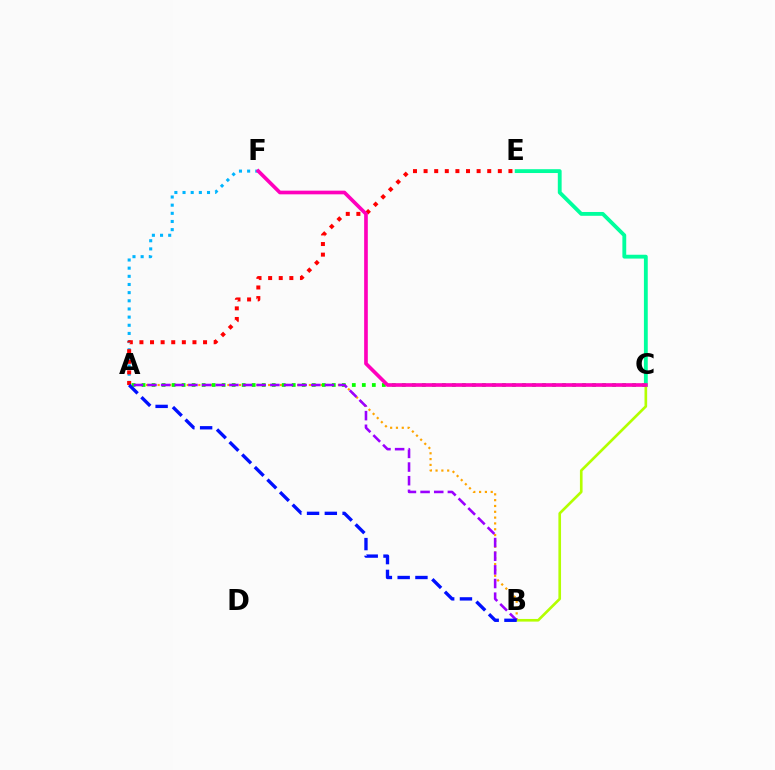{('A', 'B'): [{'color': '#ffa500', 'line_style': 'dotted', 'thickness': 1.58}, {'color': '#9b00ff', 'line_style': 'dashed', 'thickness': 1.85}, {'color': '#0010ff', 'line_style': 'dashed', 'thickness': 2.41}], ('C', 'E'): [{'color': '#00ff9d', 'line_style': 'solid', 'thickness': 2.76}], ('A', 'F'): [{'color': '#00b5ff', 'line_style': 'dotted', 'thickness': 2.22}], ('A', 'E'): [{'color': '#ff0000', 'line_style': 'dotted', 'thickness': 2.88}], ('B', 'C'): [{'color': '#b3ff00', 'line_style': 'solid', 'thickness': 1.91}], ('A', 'C'): [{'color': '#08ff00', 'line_style': 'dotted', 'thickness': 2.72}], ('C', 'F'): [{'color': '#ff00bd', 'line_style': 'solid', 'thickness': 2.64}]}